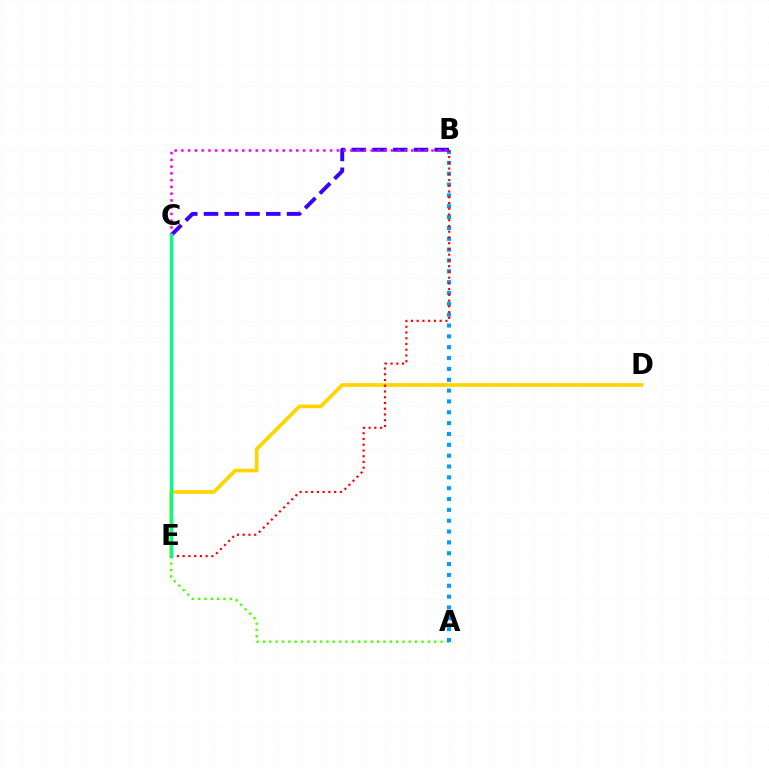{('A', 'E'): [{'color': '#4fff00', 'line_style': 'dotted', 'thickness': 1.72}], ('D', 'E'): [{'color': '#ffd500', 'line_style': 'solid', 'thickness': 2.66}], ('A', 'B'): [{'color': '#009eff', 'line_style': 'dotted', 'thickness': 2.95}], ('B', 'E'): [{'color': '#ff0000', 'line_style': 'dotted', 'thickness': 1.56}], ('B', 'C'): [{'color': '#3700ff', 'line_style': 'dashed', 'thickness': 2.82}, {'color': '#ff00ed', 'line_style': 'dotted', 'thickness': 1.84}], ('C', 'E'): [{'color': '#00ff86', 'line_style': 'solid', 'thickness': 2.43}]}